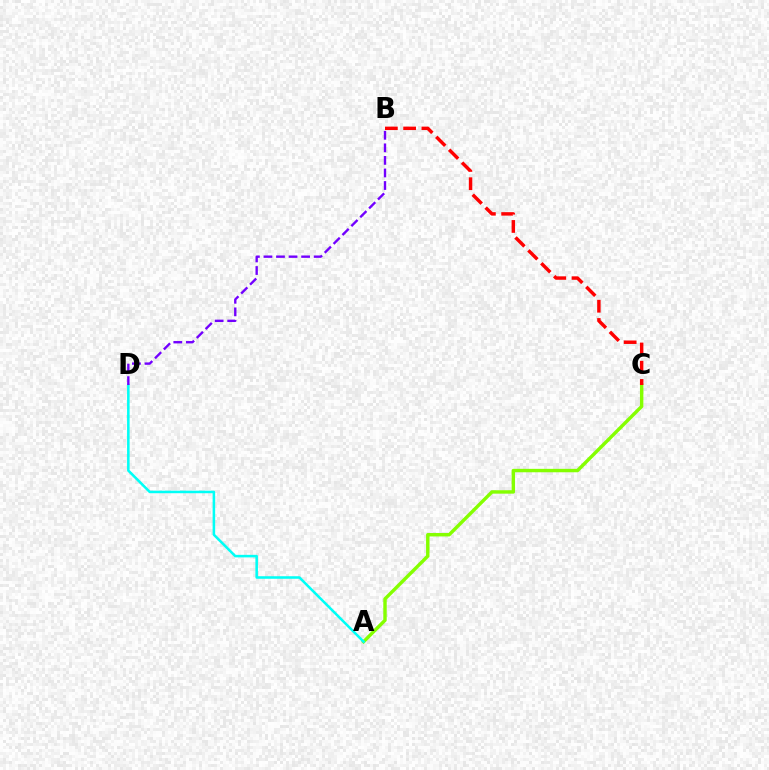{('A', 'C'): [{'color': '#84ff00', 'line_style': 'solid', 'thickness': 2.46}], ('B', 'C'): [{'color': '#ff0000', 'line_style': 'dashed', 'thickness': 2.48}], ('A', 'D'): [{'color': '#00fff6', 'line_style': 'solid', 'thickness': 1.83}], ('B', 'D'): [{'color': '#7200ff', 'line_style': 'dashed', 'thickness': 1.71}]}